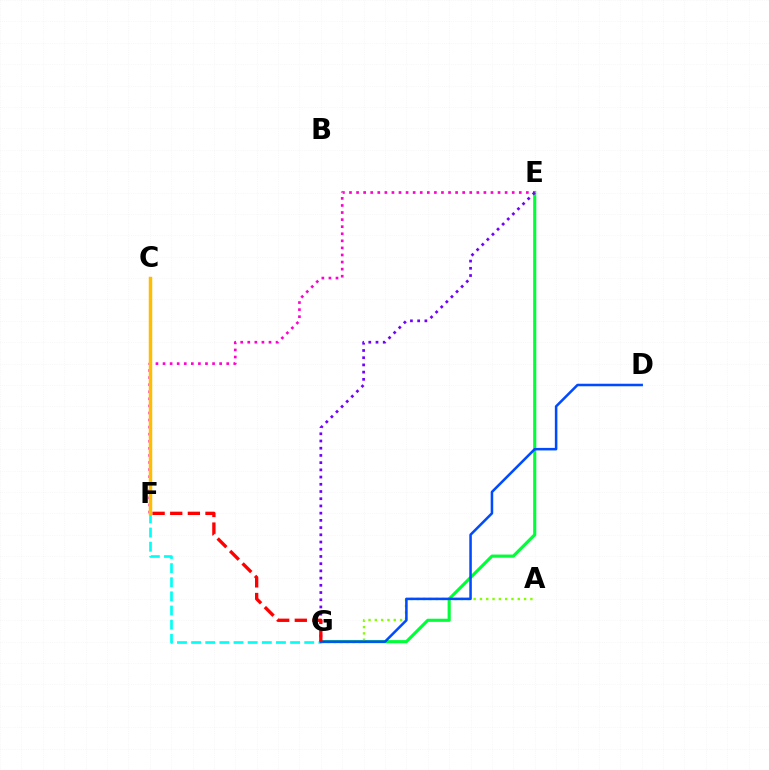{('E', 'G'): [{'color': '#00ff39', 'line_style': 'solid', 'thickness': 2.25}, {'color': '#7200ff', 'line_style': 'dotted', 'thickness': 1.96}], ('A', 'G'): [{'color': '#84ff00', 'line_style': 'dotted', 'thickness': 1.71}], ('F', 'G'): [{'color': '#00fff6', 'line_style': 'dashed', 'thickness': 1.92}, {'color': '#ff0000', 'line_style': 'dashed', 'thickness': 2.39}], ('E', 'F'): [{'color': '#ff00cf', 'line_style': 'dotted', 'thickness': 1.92}], ('D', 'G'): [{'color': '#004bff', 'line_style': 'solid', 'thickness': 1.83}], ('C', 'F'): [{'color': '#ffbd00', 'line_style': 'solid', 'thickness': 2.51}]}